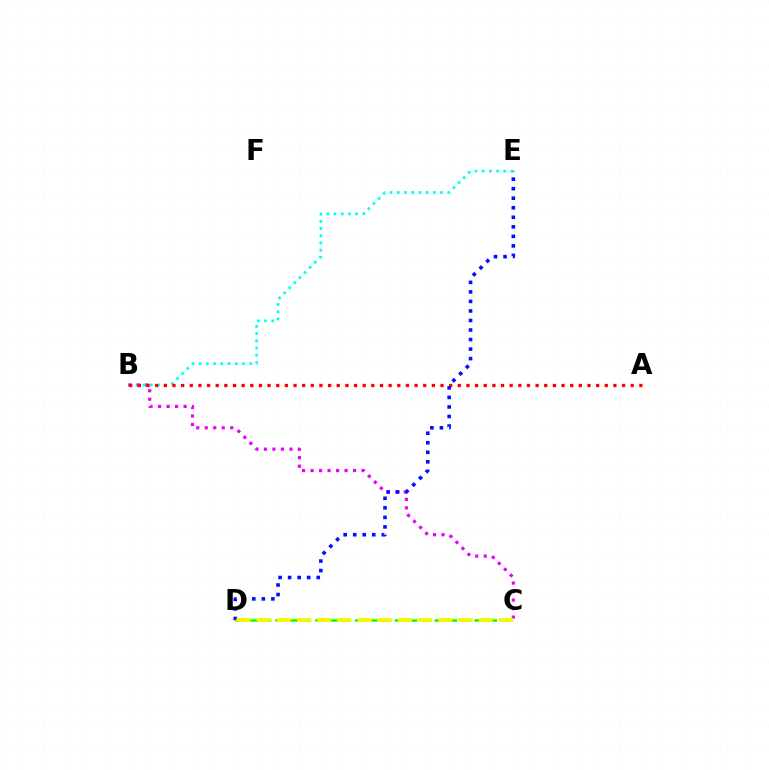{('B', 'E'): [{'color': '#00fff6', 'line_style': 'dotted', 'thickness': 1.96}], ('B', 'C'): [{'color': '#ee00ff', 'line_style': 'dotted', 'thickness': 2.31}], ('A', 'B'): [{'color': '#ff0000', 'line_style': 'dotted', 'thickness': 2.35}], ('D', 'E'): [{'color': '#0010ff', 'line_style': 'dotted', 'thickness': 2.59}], ('C', 'D'): [{'color': '#08ff00', 'line_style': 'dashed', 'thickness': 1.8}, {'color': '#fcf500', 'line_style': 'dashed', 'thickness': 2.74}]}